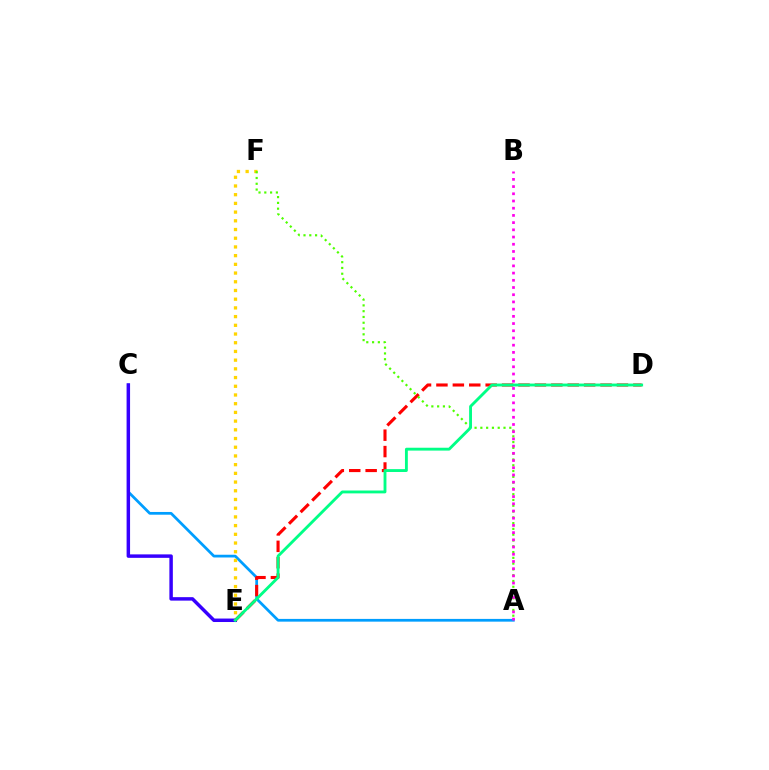{('A', 'C'): [{'color': '#009eff', 'line_style': 'solid', 'thickness': 1.97}], ('C', 'E'): [{'color': '#3700ff', 'line_style': 'solid', 'thickness': 2.5}], ('D', 'E'): [{'color': '#ff0000', 'line_style': 'dashed', 'thickness': 2.23}, {'color': '#00ff86', 'line_style': 'solid', 'thickness': 2.06}], ('E', 'F'): [{'color': '#ffd500', 'line_style': 'dotted', 'thickness': 2.37}], ('A', 'F'): [{'color': '#4fff00', 'line_style': 'dotted', 'thickness': 1.57}], ('A', 'B'): [{'color': '#ff00ed', 'line_style': 'dotted', 'thickness': 1.96}]}